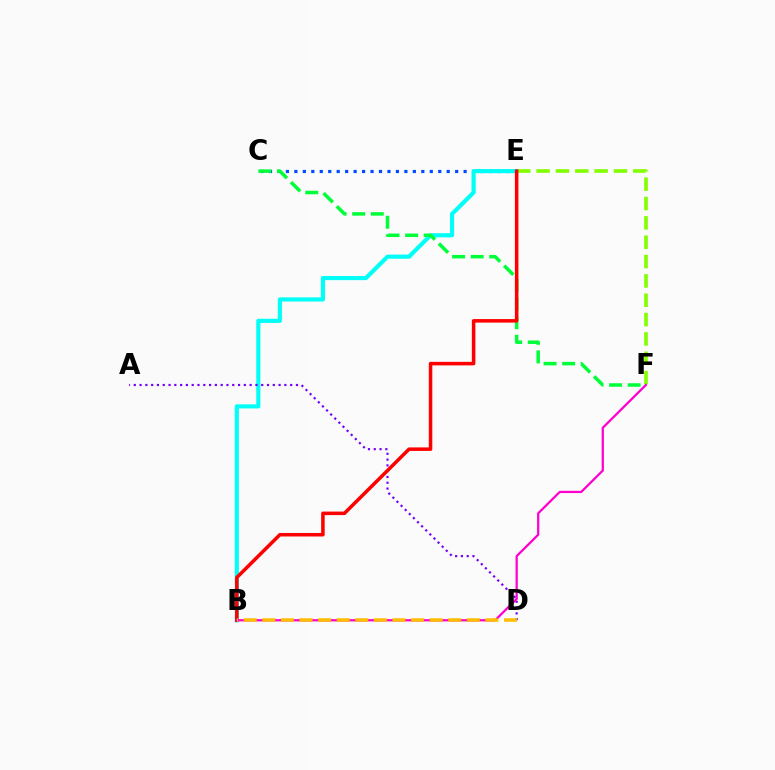{('C', 'E'): [{'color': '#004bff', 'line_style': 'dotted', 'thickness': 2.3}], ('B', 'E'): [{'color': '#00fff6', 'line_style': 'solid', 'thickness': 2.99}, {'color': '#ff0000', 'line_style': 'solid', 'thickness': 2.53}], ('C', 'F'): [{'color': '#00ff39', 'line_style': 'dashed', 'thickness': 2.52}], ('A', 'D'): [{'color': '#7200ff', 'line_style': 'dotted', 'thickness': 1.57}], ('E', 'F'): [{'color': '#84ff00', 'line_style': 'dashed', 'thickness': 2.63}], ('B', 'F'): [{'color': '#ff00cf', 'line_style': 'solid', 'thickness': 1.62}], ('B', 'D'): [{'color': '#ffbd00', 'line_style': 'dashed', 'thickness': 2.53}]}